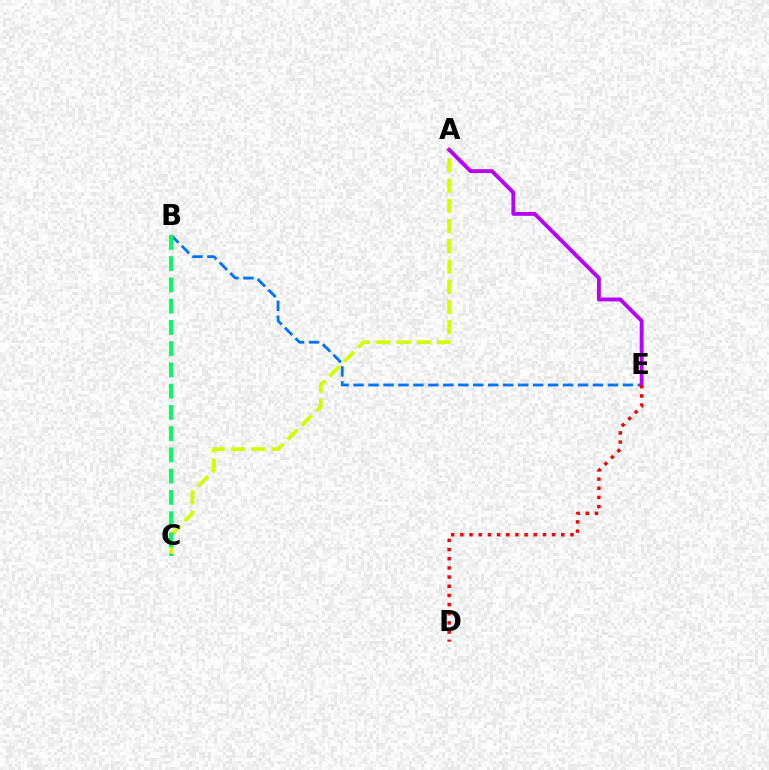{('B', 'E'): [{'color': '#0074ff', 'line_style': 'dashed', 'thickness': 2.03}], ('A', 'C'): [{'color': '#d1ff00', 'line_style': 'dashed', 'thickness': 2.75}], ('A', 'E'): [{'color': '#b900ff', 'line_style': 'solid', 'thickness': 2.78}], ('D', 'E'): [{'color': '#ff0000', 'line_style': 'dotted', 'thickness': 2.49}], ('B', 'C'): [{'color': '#00ff5c', 'line_style': 'dashed', 'thickness': 2.89}]}